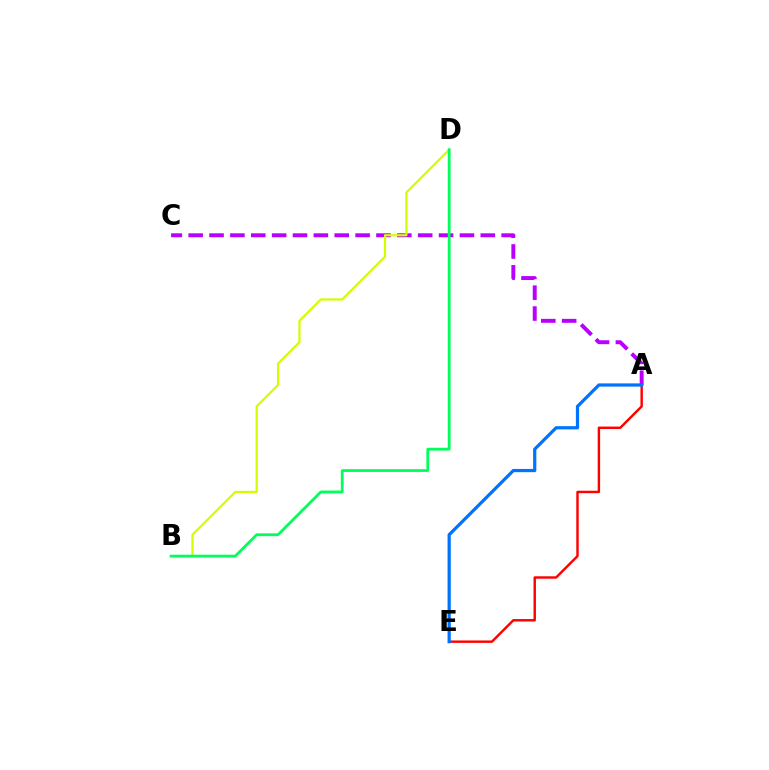{('A', 'C'): [{'color': '#b900ff', 'line_style': 'dashed', 'thickness': 2.83}], ('B', 'D'): [{'color': '#d1ff00', 'line_style': 'solid', 'thickness': 1.61}, {'color': '#00ff5c', 'line_style': 'solid', 'thickness': 2.01}], ('A', 'E'): [{'color': '#ff0000', 'line_style': 'solid', 'thickness': 1.75}, {'color': '#0074ff', 'line_style': 'solid', 'thickness': 2.33}]}